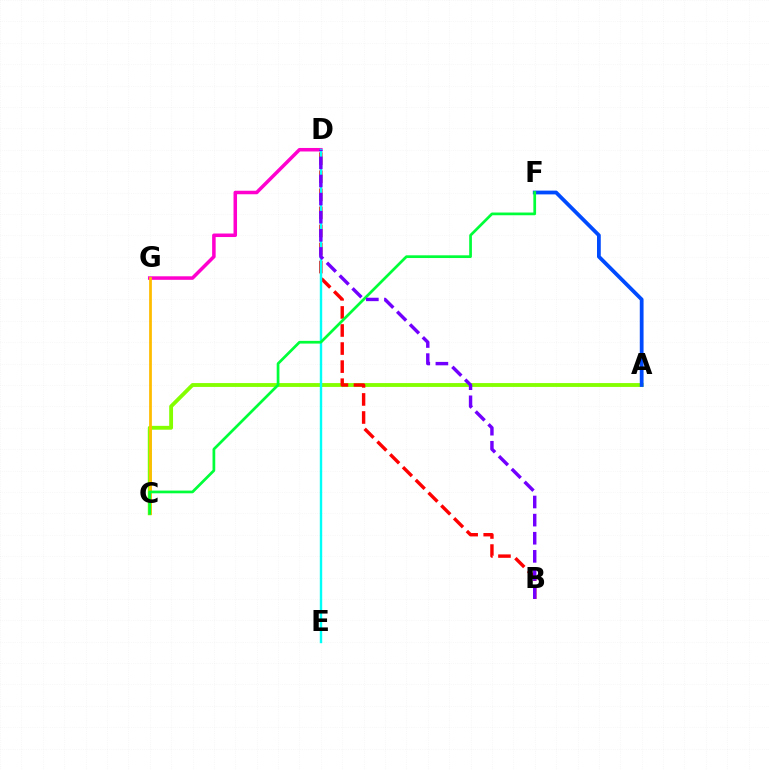{('A', 'C'): [{'color': '#84ff00', 'line_style': 'solid', 'thickness': 2.77}], ('A', 'F'): [{'color': '#004bff', 'line_style': 'solid', 'thickness': 2.72}], ('B', 'D'): [{'color': '#ff0000', 'line_style': 'dashed', 'thickness': 2.45}, {'color': '#7200ff', 'line_style': 'dashed', 'thickness': 2.46}], ('D', 'G'): [{'color': '#ff00cf', 'line_style': 'solid', 'thickness': 2.53}], ('C', 'G'): [{'color': '#ffbd00', 'line_style': 'solid', 'thickness': 1.99}], ('D', 'E'): [{'color': '#00fff6', 'line_style': 'solid', 'thickness': 1.74}], ('C', 'F'): [{'color': '#00ff39', 'line_style': 'solid', 'thickness': 1.96}]}